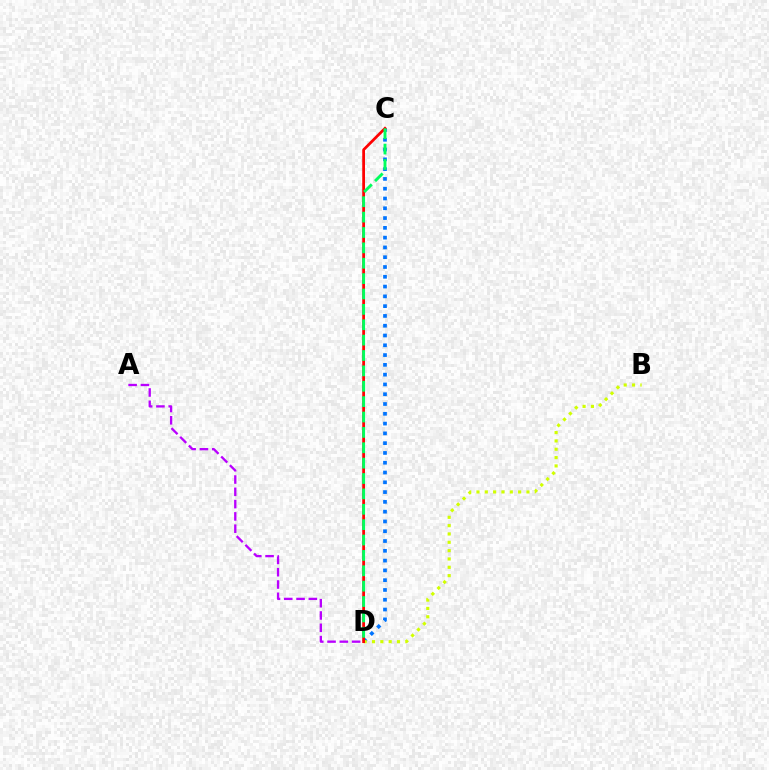{('C', 'D'): [{'color': '#0074ff', 'line_style': 'dotted', 'thickness': 2.66}, {'color': '#ff0000', 'line_style': 'solid', 'thickness': 1.98}, {'color': '#00ff5c', 'line_style': 'dashed', 'thickness': 2.09}], ('B', 'D'): [{'color': '#d1ff00', 'line_style': 'dotted', 'thickness': 2.26}], ('A', 'D'): [{'color': '#b900ff', 'line_style': 'dashed', 'thickness': 1.67}]}